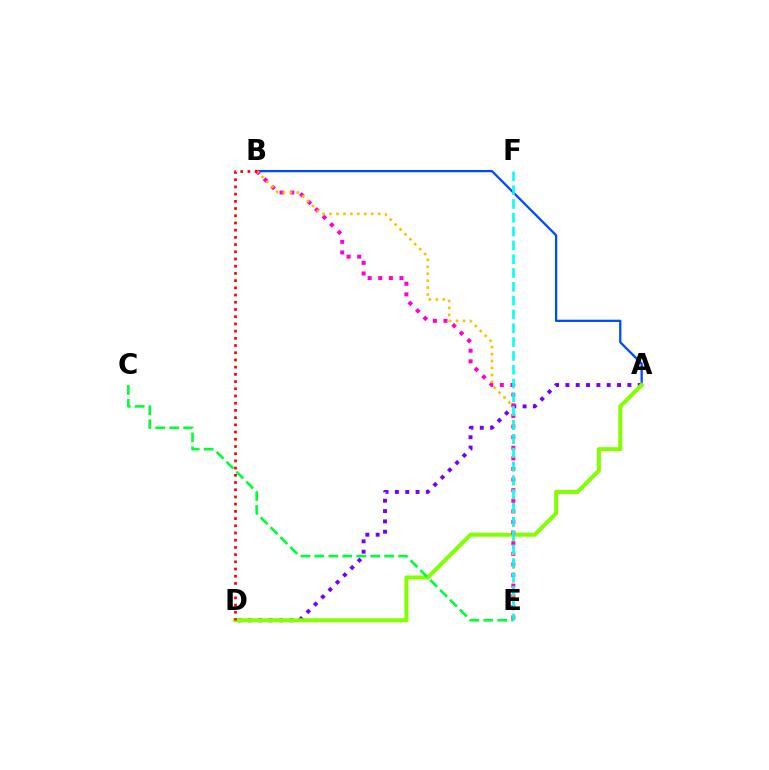{('A', 'D'): [{'color': '#7200ff', 'line_style': 'dotted', 'thickness': 2.81}, {'color': '#84ff00', 'line_style': 'solid', 'thickness': 2.89}], ('A', 'B'): [{'color': '#004bff', 'line_style': 'solid', 'thickness': 1.65}], ('B', 'E'): [{'color': '#ff00cf', 'line_style': 'dotted', 'thickness': 2.88}, {'color': '#ffbd00', 'line_style': 'dotted', 'thickness': 1.89}], ('E', 'F'): [{'color': '#00fff6', 'line_style': 'dashed', 'thickness': 1.88}], ('C', 'E'): [{'color': '#00ff39', 'line_style': 'dashed', 'thickness': 1.9}], ('B', 'D'): [{'color': '#ff0000', 'line_style': 'dotted', 'thickness': 1.96}]}